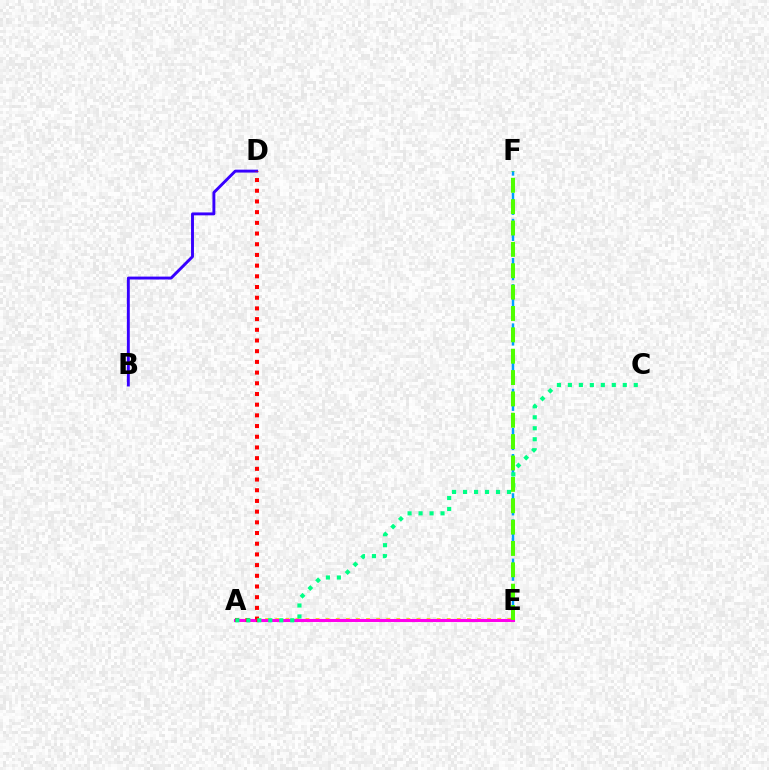{('A', 'E'): [{'color': '#ffd500', 'line_style': 'dotted', 'thickness': 2.74}, {'color': '#ff00ed', 'line_style': 'solid', 'thickness': 2.22}], ('B', 'D'): [{'color': '#3700ff', 'line_style': 'solid', 'thickness': 2.09}], ('E', 'F'): [{'color': '#009eff', 'line_style': 'dashed', 'thickness': 1.78}, {'color': '#4fff00', 'line_style': 'dashed', 'thickness': 2.9}], ('A', 'D'): [{'color': '#ff0000', 'line_style': 'dotted', 'thickness': 2.91}], ('A', 'C'): [{'color': '#00ff86', 'line_style': 'dotted', 'thickness': 2.98}]}